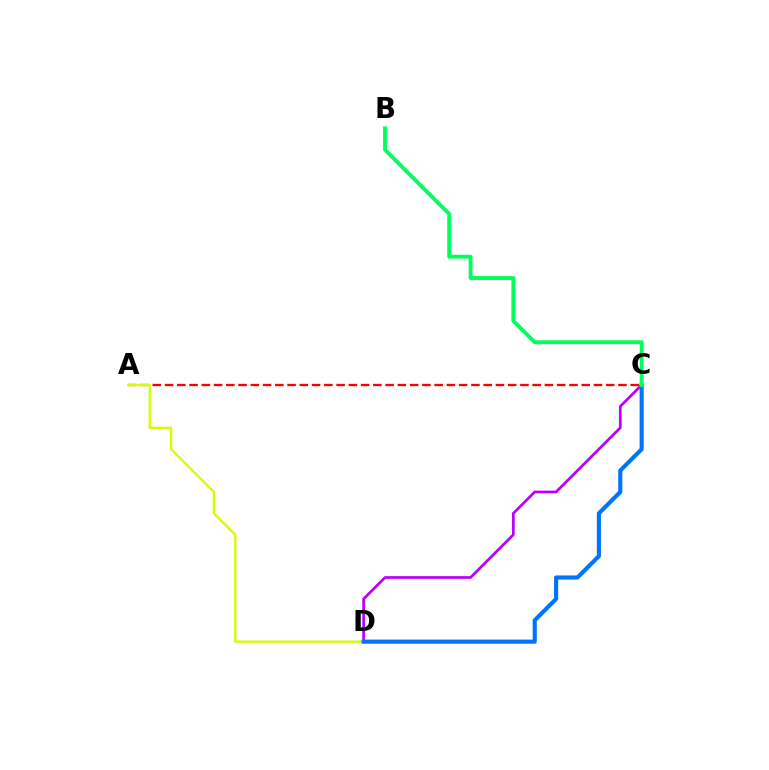{('A', 'C'): [{'color': '#ff0000', 'line_style': 'dashed', 'thickness': 1.66}], ('C', 'D'): [{'color': '#b900ff', 'line_style': 'solid', 'thickness': 1.96}, {'color': '#0074ff', 'line_style': 'solid', 'thickness': 2.97}], ('A', 'D'): [{'color': '#d1ff00', 'line_style': 'solid', 'thickness': 1.68}], ('B', 'C'): [{'color': '#00ff5c', 'line_style': 'solid', 'thickness': 2.78}]}